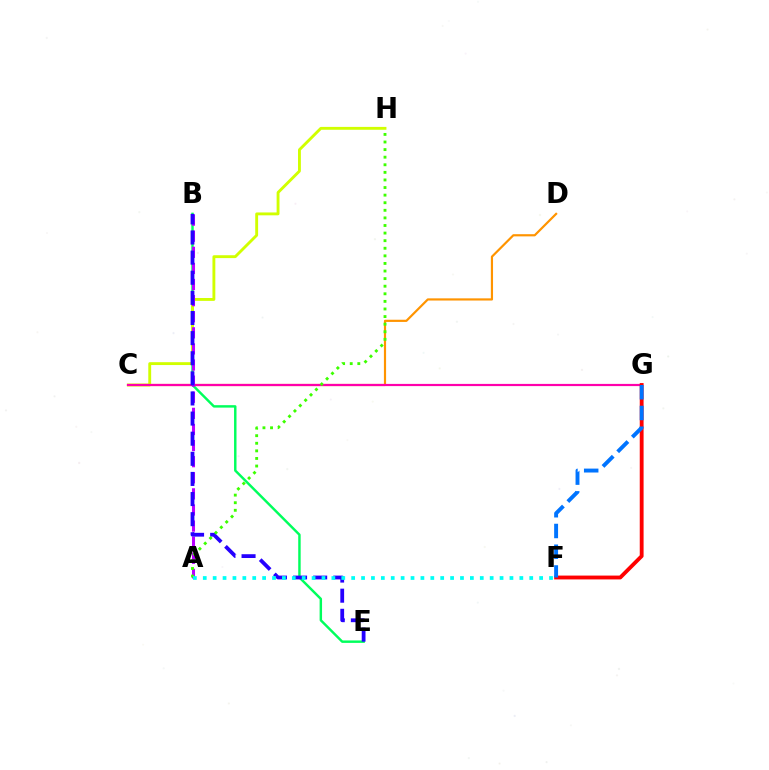{('B', 'E'): [{'color': '#00ff5c', 'line_style': 'solid', 'thickness': 1.76}, {'color': '#2500ff', 'line_style': 'dashed', 'thickness': 2.73}], ('C', 'D'): [{'color': '#ff9400', 'line_style': 'solid', 'thickness': 1.57}], ('C', 'H'): [{'color': '#d1ff00', 'line_style': 'solid', 'thickness': 2.07}], ('C', 'G'): [{'color': '#ff00ac', 'line_style': 'solid', 'thickness': 1.58}], ('A', 'B'): [{'color': '#b900ff', 'line_style': 'dashed', 'thickness': 2.19}], ('A', 'H'): [{'color': '#3dff00', 'line_style': 'dotted', 'thickness': 2.06}], ('F', 'G'): [{'color': '#ff0000', 'line_style': 'solid', 'thickness': 2.77}, {'color': '#0074ff', 'line_style': 'dashed', 'thickness': 2.82}], ('A', 'F'): [{'color': '#00fff6', 'line_style': 'dotted', 'thickness': 2.69}]}